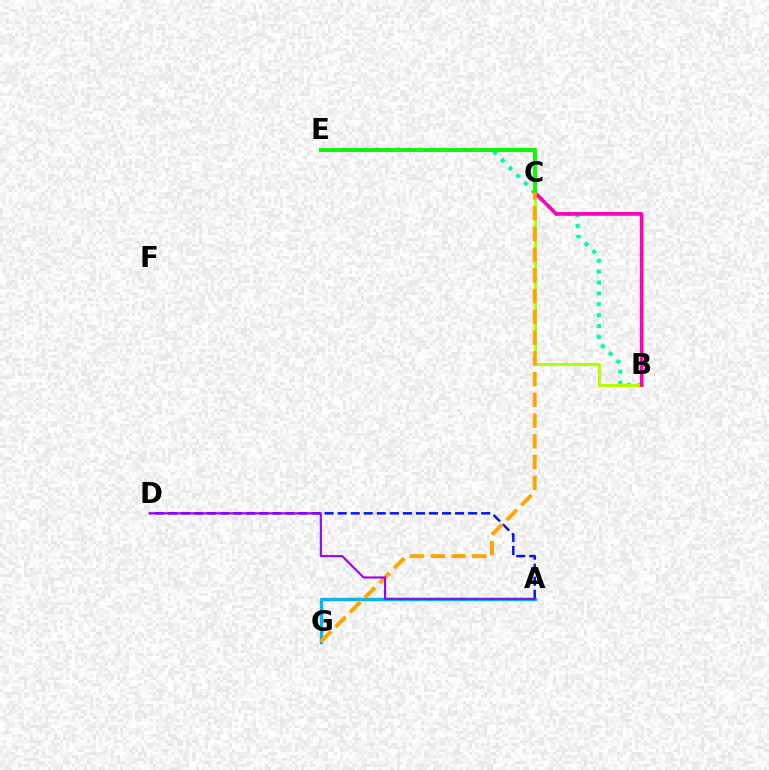{('B', 'E'): [{'color': '#00ff9d', 'line_style': 'dotted', 'thickness': 2.96}], ('A', 'D'): [{'color': '#0010ff', 'line_style': 'dashed', 'thickness': 1.77}, {'color': '#9b00ff', 'line_style': 'solid', 'thickness': 1.52}], ('C', 'E'): [{'color': '#ff0000', 'line_style': 'solid', 'thickness': 2.66}, {'color': '#08ff00', 'line_style': 'solid', 'thickness': 2.89}], ('B', 'C'): [{'color': '#b3ff00', 'line_style': 'solid', 'thickness': 2.18}, {'color': '#ff00bd', 'line_style': 'solid', 'thickness': 2.67}], ('A', 'G'): [{'color': '#00b5ff', 'line_style': 'solid', 'thickness': 2.46}], ('C', 'G'): [{'color': '#ffa500', 'line_style': 'dashed', 'thickness': 2.82}]}